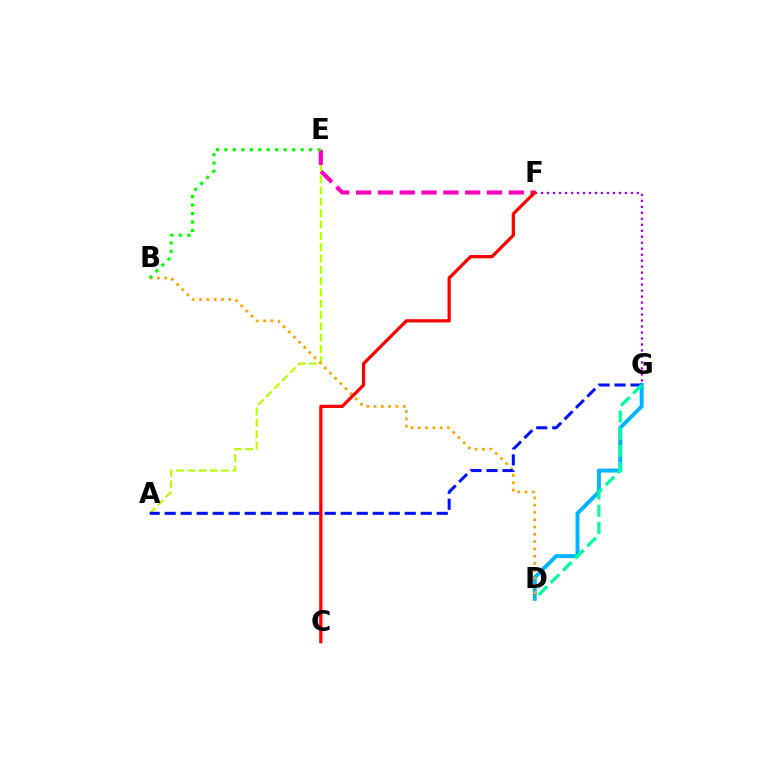{('A', 'E'): [{'color': '#b3ff00', 'line_style': 'dashed', 'thickness': 1.54}], ('F', 'G'): [{'color': '#9b00ff', 'line_style': 'dotted', 'thickness': 1.63}], ('E', 'F'): [{'color': '#ff00bd', 'line_style': 'dashed', 'thickness': 2.96}], ('D', 'G'): [{'color': '#00b5ff', 'line_style': 'solid', 'thickness': 2.84}, {'color': '#00ff9d', 'line_style': 'dashed', 'thickness': 2.33}], ('B', 'D'): [{'color': '#ffa500', 'line_style': 'dotted', 'thickness': 1.98}], ('A', 'G'): [{'color': '#0010ff', 'line_style': 'dashed', 'thickness': 2.17}], ('B', 'E'): [{'color': '#08ff00', 'line_style': 'dotted', 'thickness': 2.3}], ('C', 'F'): [{'color': '#ff0000', 'line_style': 'solid', 'thickness': 2.35}]}